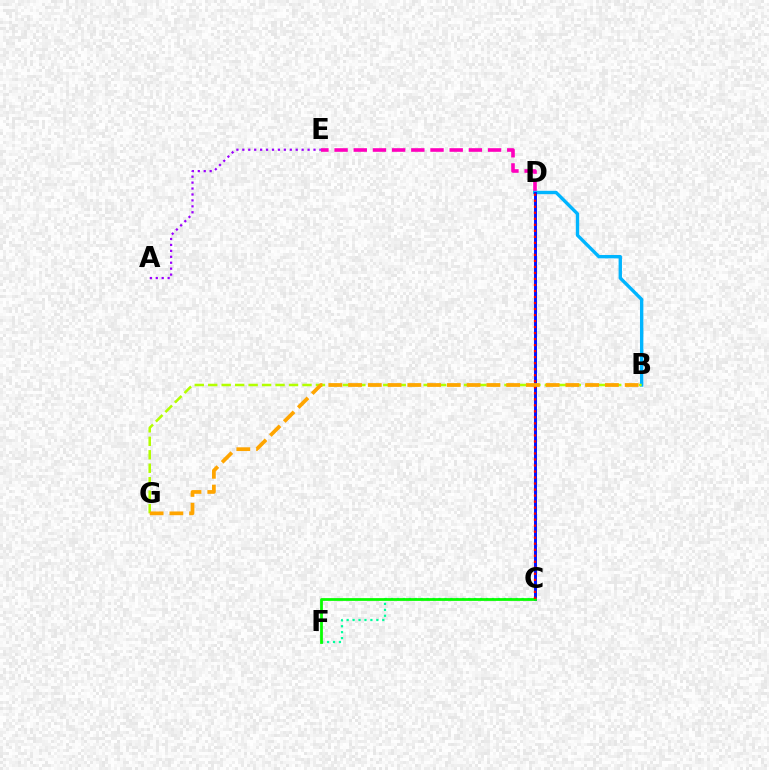{('D', 'E'): [{'color': '#ff00bd', 'line_style': 'dashed', 'thickness': 2.61}], ('C', 'F'): [{'color': '#00ff9d', 'line_style': 'dotted', 'thickness': 1.61}, {'color': '#08ff00', 'line_style': 'solid', 'thickness': 2.0}], ('B', 'D'): [{'color': '#00b5ff', 'line_style': 'solid', 'thickness': 2.43}], ('C', 'D'): [{'color': '#0010ff', 'line_style': 'solid', 'thickness': 2.1}, {'color': '#ff0000', 'line_style': 'dotted', 'thickness': 1.63}], ('A', 'E'): [{'color': '#9b00ff', 'line_style': 'dotted', 'thickness': 1.61}], ('B', 'G'): [{'color': '#b3ff00', 'line_style': 'dashed', 'thickness': 1.83}, {'color': '#ffa500', 'line_style': 'dashed', 'thickness': 2.68}]}